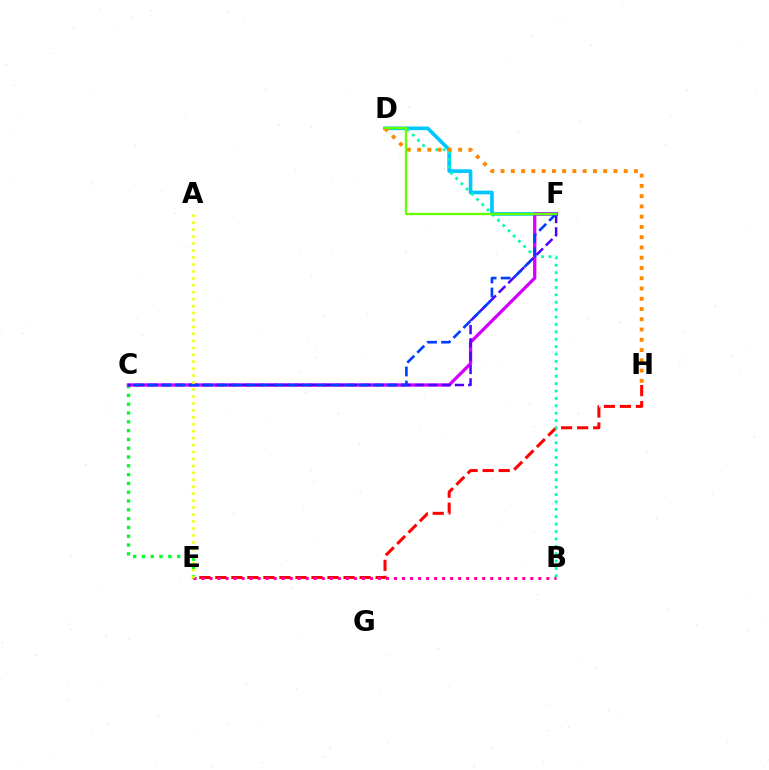{('E', 'H'): [{'color': '#ff0000', 'line_style': 'dashed', 'thickness': 2.18}], ('C', 'E'): [{'color': '#00ff27', 'line_style': 'dotted', 'thickness': 2.39}], ('D', 'F'): [{'color': '#00c7ff', 'line_style': 'solid', 'thickness': 2.63}, {'color': '#66ff00', 'line_style': 'solid', 'thickness': 1.66}], ('B', 'D'): [{'color': '#00ffaf', 'line_style': 'dotted', 'thickness': 2.01}], ('C', 'F'): [{'color': '#d600ff', 'line_style': 'solid', 'thickness': 2.36}, {'color': '#4f00ff', 'line_style': 'dashed', 'thickness': 1.81}, {'color': '#003fff', 'line_style': 'dashed', 'thickness': 1.92}], ('B', 'E'): [{'color': '#ff00a0', 'line_style': 'dotted', 'thickness': 2.18}], ('D', 'H'): [{'color': '#ff8800', 'line_style': 'dotted', 'thickness': 2.79}], ('A', 'E'): [{'color': '#eeff00', 'line_style': 'dotted', 'thickness': 1.89}]}